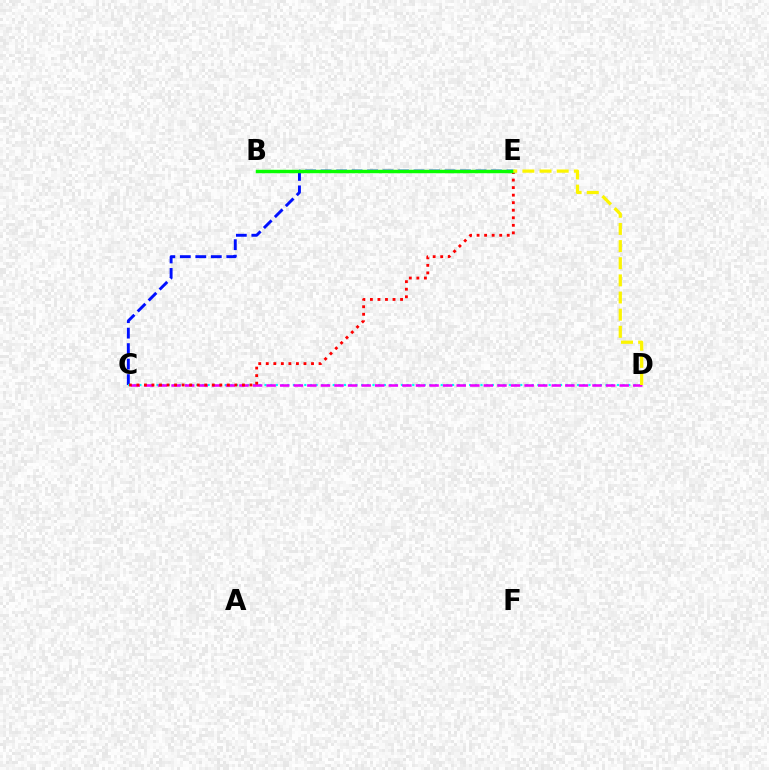{('C', 'E'): [{'color': '#0010ff', 'line_style': 'dashed', 'thickness': 2.1}, {'color': '#ff0000', 'line_style': 'dotted', 'thickness': 2.05}], ('C', 'D'): [{'color': '#00fff6', 'line_style': 'dotted', 'thickness': 1.54}, {'color': '#ee00ff', 'line_style': 'dashed', 'thickness': 1.84}], ('B', 'E'): [{'color': '#08ff00', 'line_style': 'solid', 'thickness': 2.48}], ('D', 'E'): [{'color': '#fcf500', 'line_style': 'dashed', 'thickness': 2.33}]}